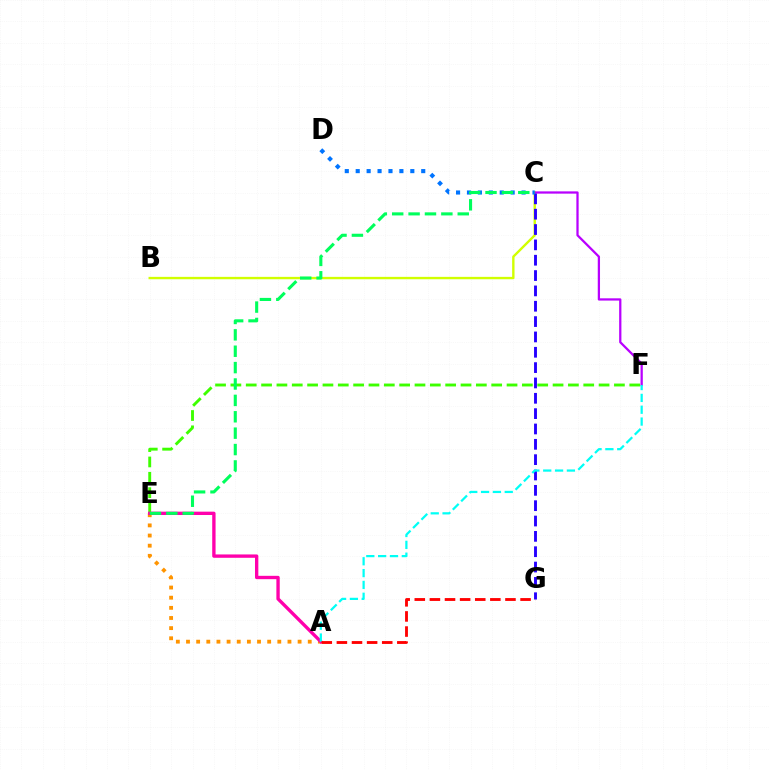{('B', 'C'): [{'color': '#d1ff00', 'line_style': 'solid', 'thickness': 1.72}], ('E', 'F'): [{'color': '#3dff00', 'line_style': 'dashed', 'thickness': 2.08}], ('C', 'F'): [{'color': '#b900ff', 'line_style': 'solid', 'thickness': 1.63}], ('C', 'G'): [{'color': '#2500ff', 'line_style': 'dashed', 'thickness': 2.08}], ('A', 'E'): [{'color': '#ff9400', 'line_style': 'dotted', 'thickness': 2.76}, {'color': '#ff00ac', 'line_style': 'solid', 'thickness': 2.41}], ('C', 'D'): [{'color': '#0074ff', 'line_style': 'dotted', 'thickness': 2.97}], ('A', 'F'): [{'color': '#00fff6', 'line_style': 'dashed', 'thickness': 1.61}], ('C', 'E'): [{'color': '#00ff5c', 'line_style': 'dashed', 'thickness': 2.23}], ('A', 'G'): [{'color': '#ff0000', 'line_style': 'dashed', 'thickness': 2.05}]}